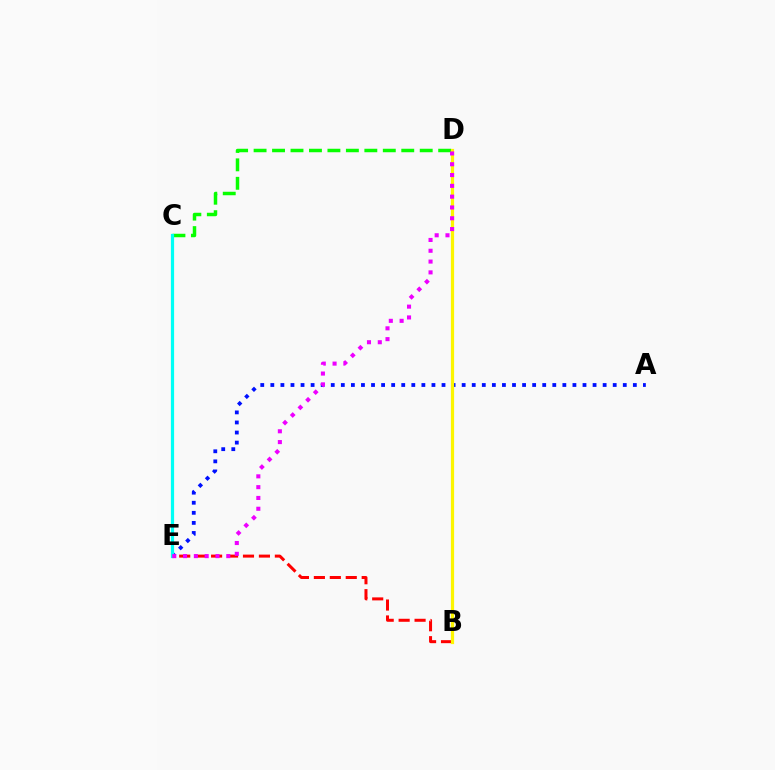{('C', 'D'): [{'color': '#08ff00', 'line_style': 'dashed', 'thickness': 2.51}], ('A', 'E'): [{'color': '#0010ff', 'line_style': 'dotted', 'thickness': 2.74}], ('B', 'E'): [{'color': '#ff0000', 'line_style': 'dashed', 'thickness': 2.17}], ('B', 'D'): [{'color': '#fcf500', 'line_style': 'solid', 'thickness': 2.32}], ('C', 'E'): [{'color': '#00fff6', 'line_style': 'solid', 'thickness': 2.31}], ('D', 'E'): [{'color': '#ee00ff', 'line_style': 'dotted', 'thickness': 2.94}]}